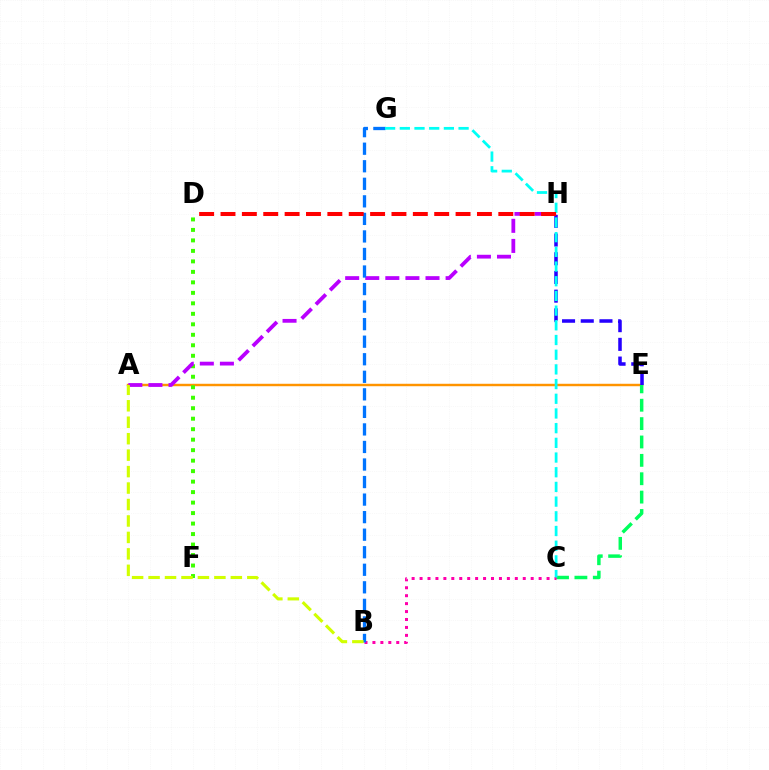{('A', 'E'): [{'color': '#ff9400', 'line_style': 'solid', 'thickness': 1.76}], ('C', 'E'): [{'color': '#00ff5c', 'line_style': 'dashed', 'thickness': 2.5}], ('D', 'F'): [{'color': '#3dff00', 'line_style': 'dotted', 'thickness': 2.85}], ('B', 'C'): [{'color': '#ff00ac', 'line_style': 'dotted', 'thickness': 2.16}], ('A', 'H'): [{'color': '#b900ff', 'line_style': 'dashed', 'thickness': 2.73}], ('B', 'G'): [{'color': '#0074ff', 'line_style': 'dashed', 'thickness': 2.38}], ('A', 'B'): [{'color': '#d1ff00', 'line_style': 'dashed', 'thickness': 2.24}], ('E', 'H'): [{'color': '#2500ff', 'line_style': 'dashed', 'thickness': 2.54}], ('C', 'G'): [{'color': '#00fff6', 'line_style': 'dashed', 'thickness': 2.0}], ('D', 'H'): [{'color': '#ff0000', 'line_style': 'dashed', 'thickness': 2.9}]}